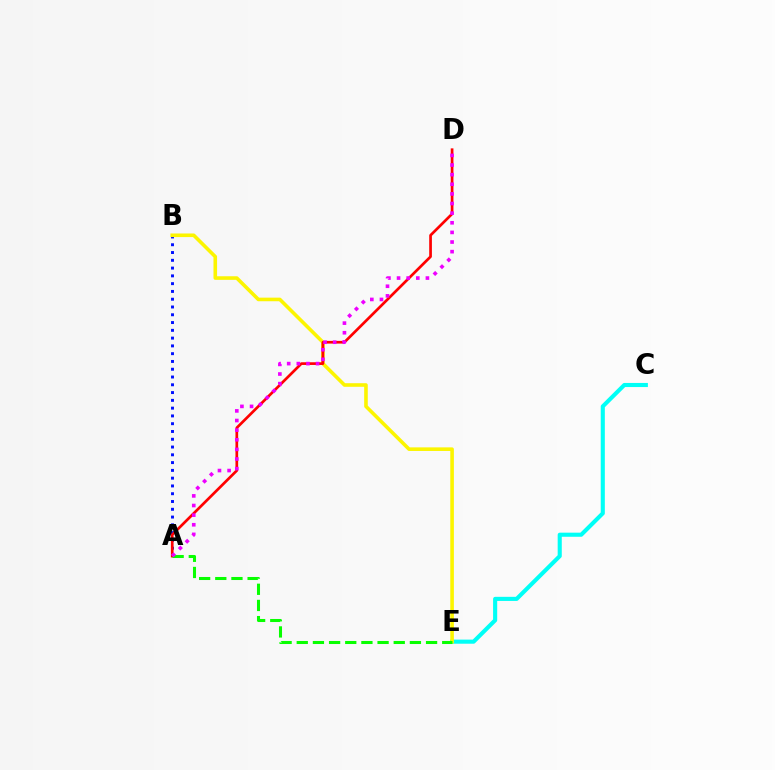{('A', 'B'): [{'color': '#0010ff', 'line_style': 'dotted', 'thickness': 2.11}], ('C', 'E'): [{'color': '#00fff6', 'line_style': 'solid', 'thickness': 2.96}], ('B', 'E'): [{'color': '#fcf500', 'line_style': 'solid', 'thickness': 2.59}], ('A', 'D'): [{'color': '#ff0000', 'line_style': 'solid', 'thickness': 1.94}, {'color': '#ee00ff', 'line_style': 'dotted', 'thickness': 2.61}], ('A', 'E'): [{'color': '#08ff00', 'line_style': 'dashed', 'thickness': 2.2}]}